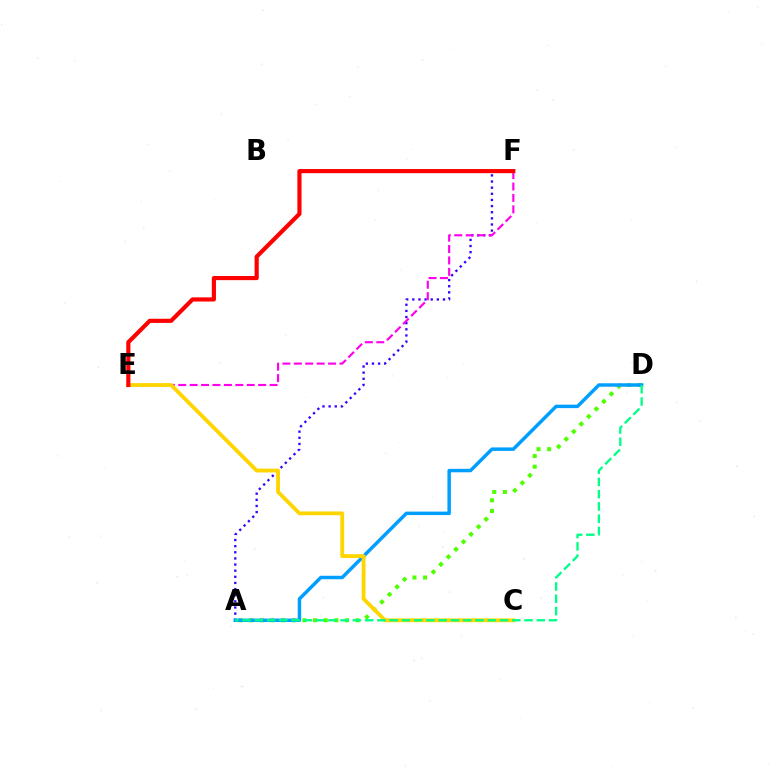{('A', 'D'): [{'color': '#4fff00', 'line_style': 'dotted', 'thickness': 2.89}, {'color': '#009eff', 'line_style': 'solid', 'thickness': 2.5}, {'color': '#00ff86', 'line_style': 'dashed', 'thickness': 1.67}], ('A', 'F'): [{'color': '#3700ff', 'line_style': 'dotted', 'thickness': 1.67}], ('E', 'F'): [{'color': '#ff00ed', 'line_style': 'dashed', 'thickness': 1.55}, {'color': '#ff0000', 'line_style': 'solid', 'thickness': 2.99}], ('C', 'E'): [{'color': '#ffd500', 'line_style': 'solid', 'thickness': 2.75}]}